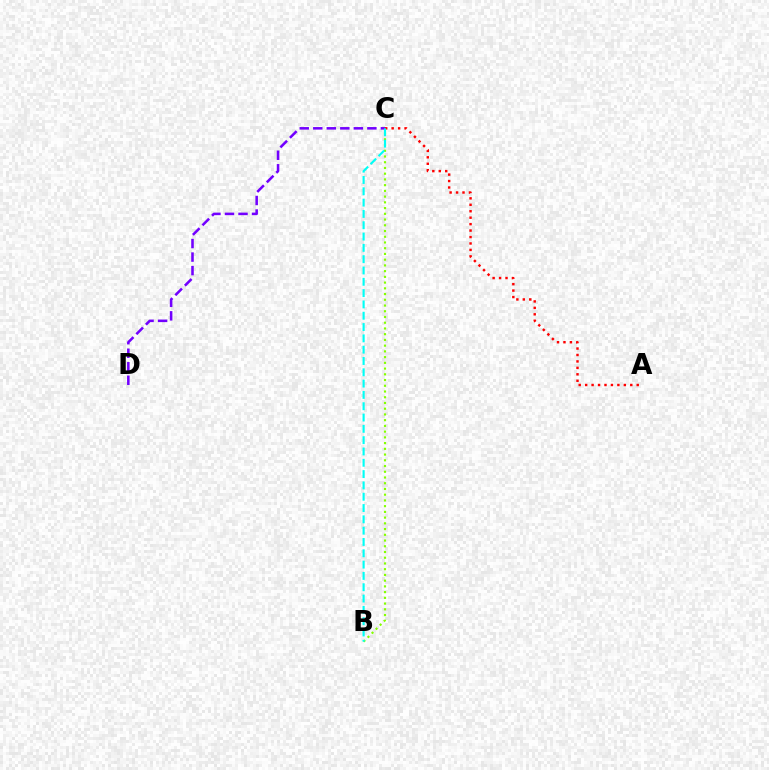{('B', 'C'): [{'color': '#84ff00', 'line_style': 'dotted', 'thickness': 1.56}, {'color': '#00fff6', 'line_style': 'dashed', 'thickness': 1.54}], ('A', 'C'): [{'color': '#ff0000', 'line_style': 'dotted', 'thickness': 1.75}], ('C', 'D'): [{'color': '#7200ff', 'line_style': 'dashed', 'thickness': 1.84}]}